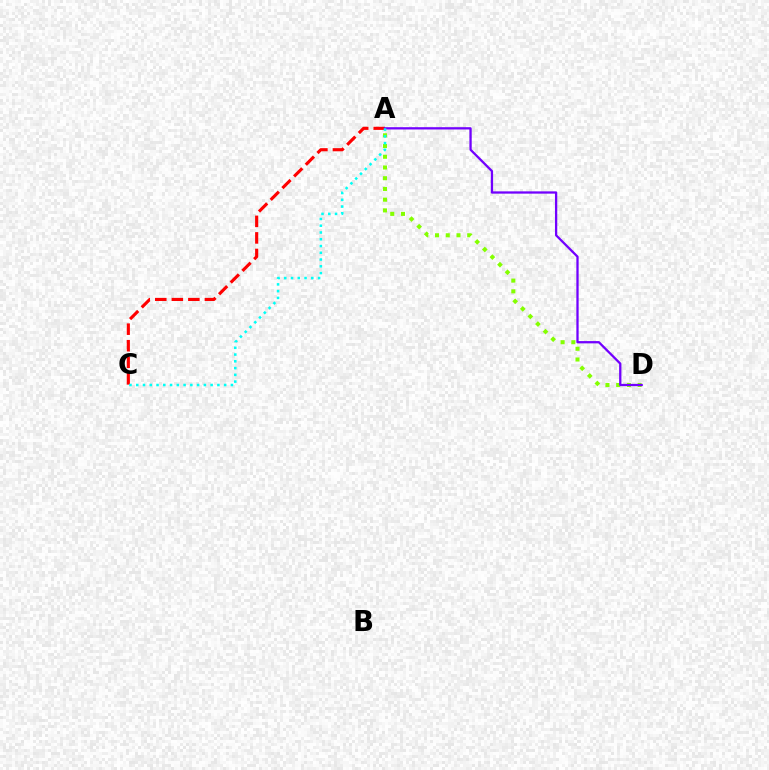{('A', 'D'): [{'color': '#84ff00', 'line_style': 'dotted', 'thickness': 2.92}, {'color': '#7200ff', 'line_style': 'solid', 'thickness': 1.64}], ('A', 'C'): [{'color': '#ff0000', 'line_style': 'dashed', 'thickness': 2.25}, {'color': '#00fff6', 'line_style': 'dotted', 'thickness': 1.84}]}